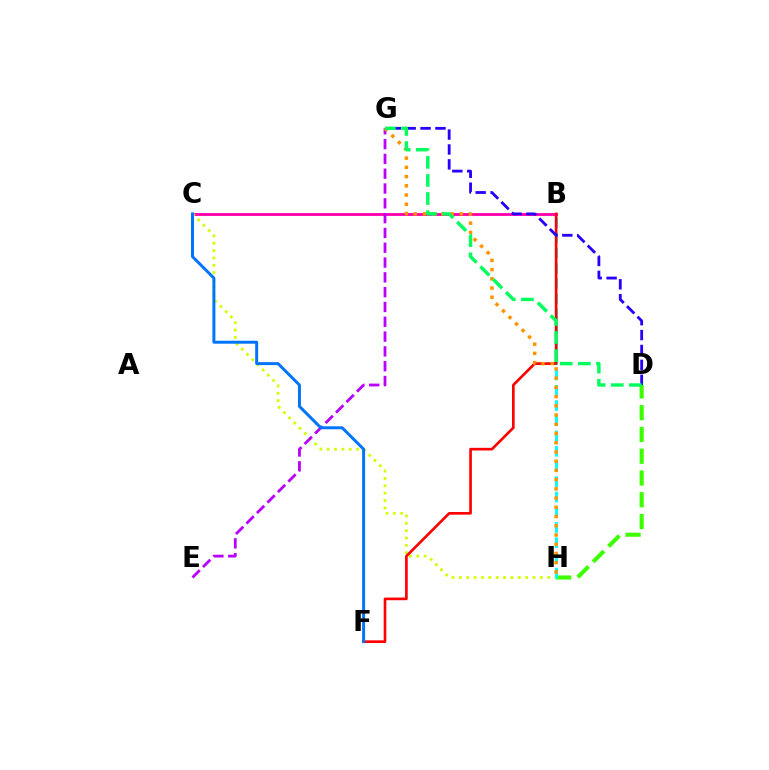{('B', 'C'): [{'color': '#ff00ac', 'line_style': 'solid', 'thickness': 2.05}], ('D', 'H'): [{'color': '#3dff00', 'line_style': 'dashed', 'thickness': 2.96}], ('C', 'H'): [{'color': '#d1ff00', 'line_style': 'dotted', 'thickness': 2.0}], ('B', 'H'): [{'color': '#00fff6', 'line_style': 'dashed', 'thickness': 2.07}], ('B', 'F'): [{'color': '#ff0000', 'line_style': 'solid', 'thickness': 1.91}], ('E', 'G'): [{'color': '#b900ff', 'line_style': 'dashed', 'thickness': 2.01}], ('G', 'H'): [{'color': '#ff9400', 'line_style': 'dotted', 'thickness': 2.51}], ('D', 'G'): [{'color': '#2500ff', 'line_style': 'dashed', 'thickness': 2.03}, {'color': '#00ff5c', 'line_style': 'dashed', 'thickness': 2.46}], ('C', 'F'): [{'color': '#0074ff', 'line_style': 'solid', 'thickness': 2.13}]}